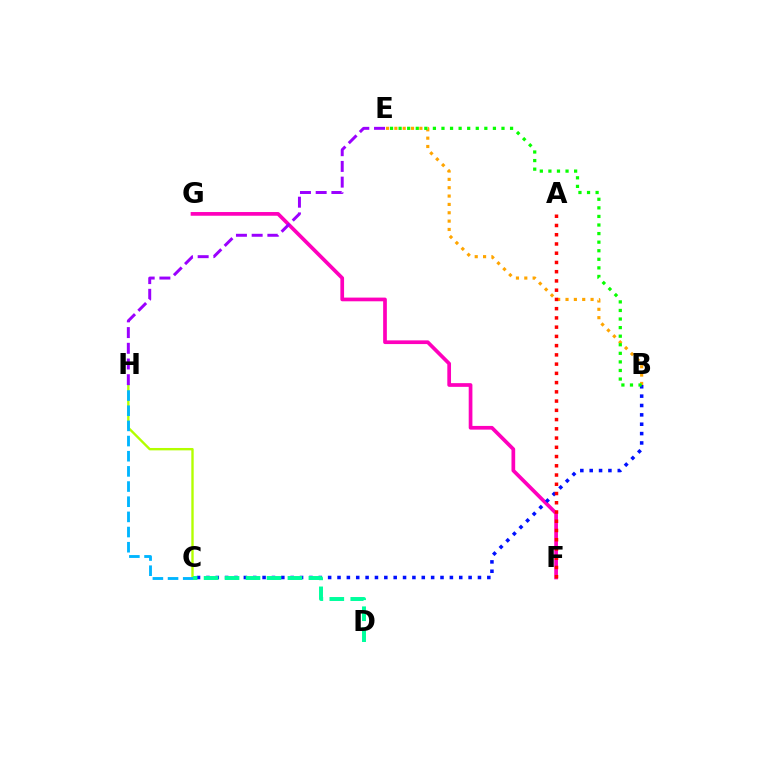{('C', 'H'): [{'color': '#b3ff00', 'line_style': 'solid', 'thickness': 1.71}, {'color': '#00b5ff', 'line_style': 'dashed', 'thickness': 2.06}], ('F', 'G'): [{'color': '#ff00bd', 'line_style': 'solid', 'thickness': 2.67}], ('E', 'H'): [{'color': '#9b00ff', 'line_style': 'dashed', 'thickness': 2.13}], ('B', 'E'): [{'color': '#ffa500', 'line_style': 'dotted', 'thickness': 2.27}, {'color': '#08ff00', 'line_style': 'dotted', 'thickness': 2.33}], ('B', 'C'): [{'color': '#0010ff', 'line_style': 'dotted', 'thickness': 2.54}], ('A', 'F'): [{'color': '#ff0000', 'line_style': 'dotted', 'thickness': 2.51}], ('C', 'D'): [{'color': '#00ff9d', 'line_style': 'dashed', 'thickness': 2.85}]}